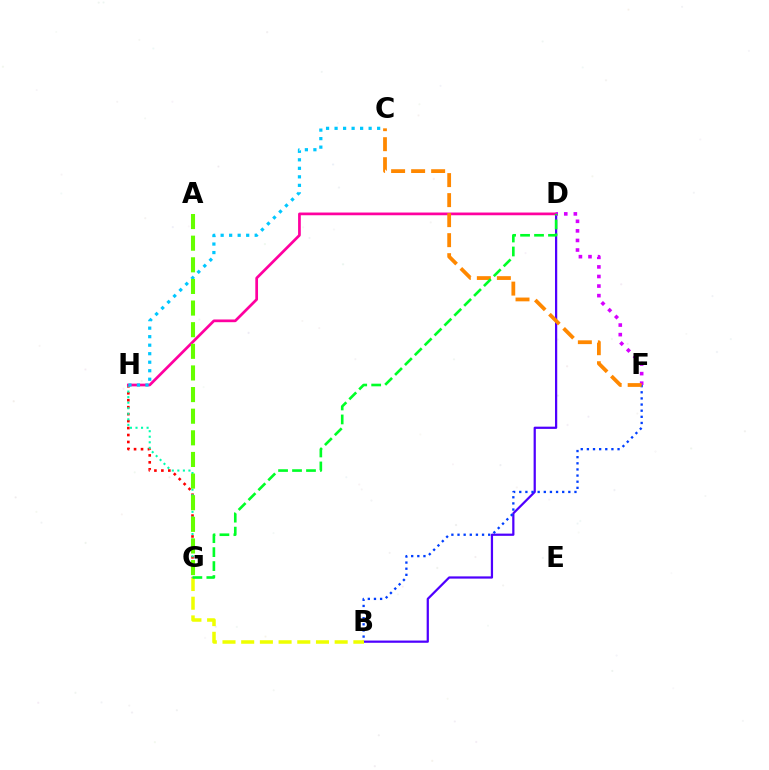{('G', 'H'): [{'color': '#ff0000', 'line_style': 'dotted', 'thickness': 1.89}, {'color': '#00ffaf', 'line_style': 'dotted', 'thickness': 1.51}], ('B', 'D'): [{'color': '#4f00ff', 'line_style': 'solid', 'thickness': 1.61}], ('D', 'H'): [{'color': '#ff00a0', 'line_style': 'solid', 'thickness': 1.96}], ('C', 'H'): [{'color': '#00c7ff', 'line_style': 'dotted', 'thickness': 2.31}], ('D', 'F'): [{'color': '#d600ff', 'line_style': 'dotted', 'thickness': 2.6}], ('A', 'G'): [{'color': '#66ff00', 'line_style': 'dashed', 'thickness': 2.94}], ('B', 'F'): [{'color': '#003fff', 'line_style': 'dotted', 'thickness': 1.67}], ('B', 'G'): [{'color': '#eeff00', 'line_style': 'dashed', 'thickness': 2.54}], ('C', 'F'): [{'color': '#ff8800', 'line_style': 'dashed', 'thickness': 2.72}], ('D', 'G'): [{'color': '#00ff27', 'line_style': 'dashed', 'thickness': 1.9}]}